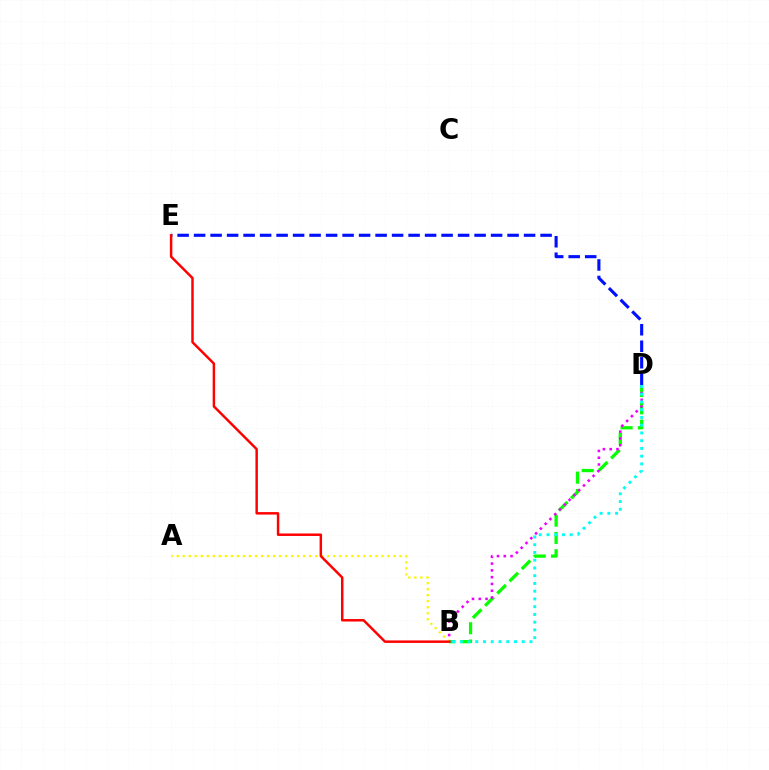{('B', 'D'): [{'color': '#08ff00', 'line_style': 'dashed', 'thickness': 2.35}, {'color': '#ee00ff', 'line_style': 'dotted', 'thickness': 1.84}, {'color': '#00fff6', 'line_style': 'dotted', 'thickness': 2.1}], ('D', 'E'): [{'color': '#0010ff', 'line_style': 'dashed', 'thickness': 2.24}], ('A', 'B'): [{'color': '#fcf500', 'line_style': 'dotted', 'thickness': 1.64}], ('B', 'E'): [{'color': '#ff0000', 'line_style': 'solid', 'thickness': 1.78}]}